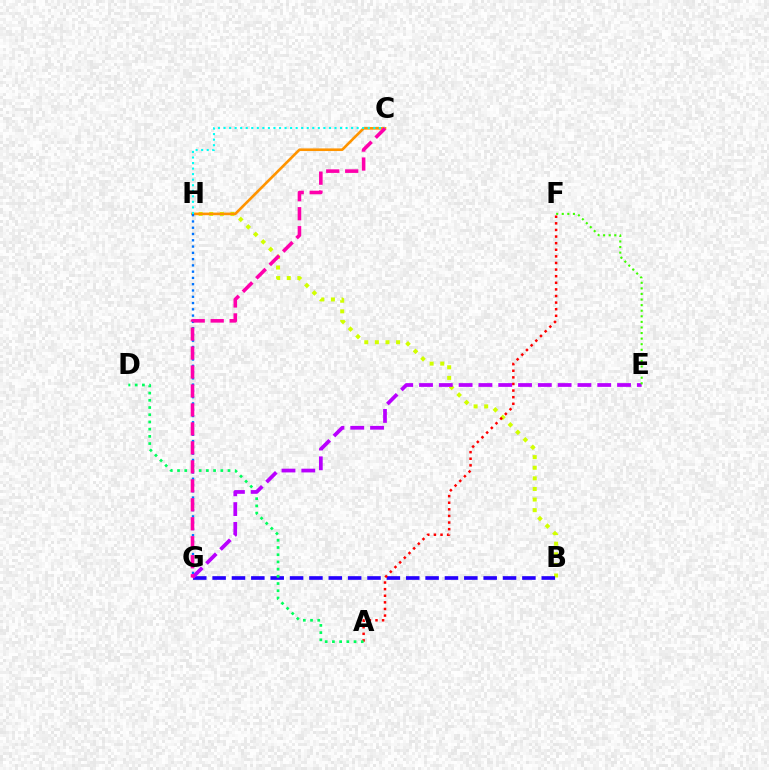{('B', 'H'): [{'color': '#d1ff00', 'line_style': 'dotted', 'thickness': 2.88}], ('C', 'H'): [{'color': '#ff9400', 'line_style': 'solid', 'thickness': 1.9}, {'color': '#00fff6', 'line_style': 'dotted', 'thickness': 1.51}], ('B', 'G'): [{'color': '#2500ff', 'line_style': 'dashed', 'thickness': 2.63}], ('A', 'F'): [{'color': '#ff0000', 'line_style': 'dotted', 'thickness': 1.79}], ('G', 'H'): [{'color': '#0074ff', 'line_style': 'dotted', 'thickness': 1.71}], ('A', 'D'): [{'color': '#00ff5c', 'line_style': 'dotted', 'thickness': 1.96}], ('E', 'G'): [{'color': '#b900ff', 'line_style': 'dashed', 'thickness': 2.69}], ('E', 'F'): [{'color': '#3dff00', 'line_style': 'dotted', 'thickness': 1.52}], ('C', 'G'): [{'color': '#ff00ac', 'line_style': 'dashed', 'thickness': 2.58}]}